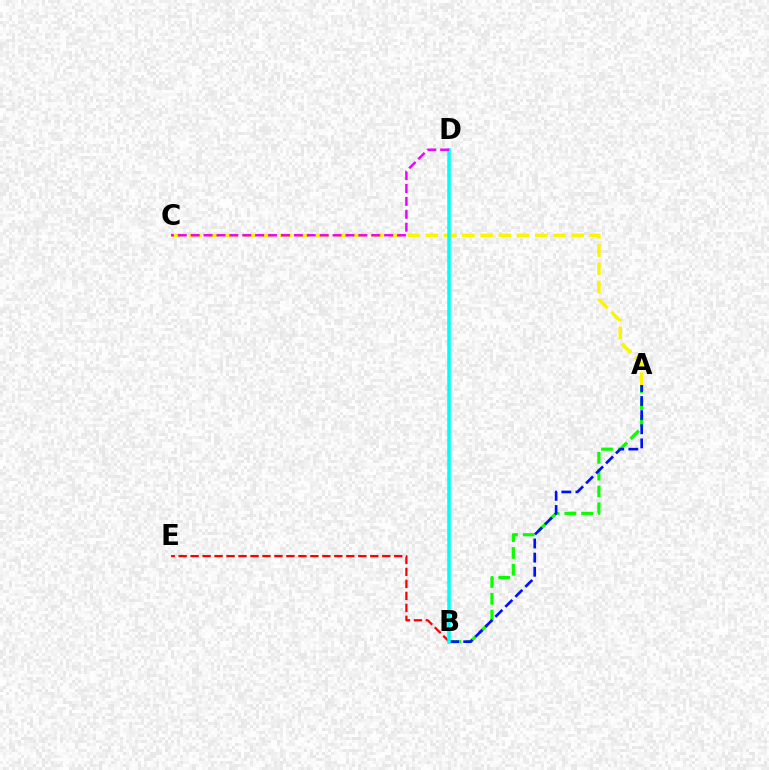{('A', 'B'): [{'color': '#08ff00', 'line_style': 'dashed', 'thickness': 2.28}, {'color': '#0010ff', 'line_style': 'dashed', 'thickness': 1.92}], ('B', 'E'): [{'color': '#ff0000', 'line_style': 'dashed', 'thickness': 1.63}], ('A', 'C'): [{'color': '#fcf500', 'line_style': 'dashed', 'thickness': 2.48}], ('B', 'D'): [{'color': '#00fff6', 'line_style': 'solid', 'thickness': 2.53}], ('C', 'D'): [{'color': '#ee00ff', 'line_style': 'dashed', 'thickness': 1.75}]}